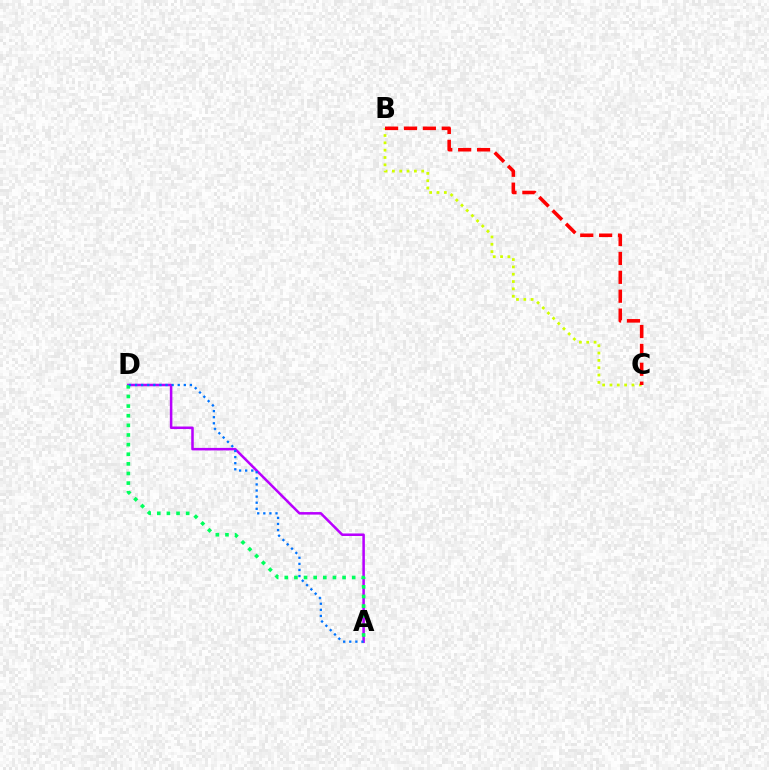{('B', 'C'): [{'color': '#d1ff00', 'line_style': 'dotted', 'thickness': 1.99}, {'color': '#ff0000', 'line_style': 'dashed', 'thickness': 2.57}], ('A', 'D'): [{'color': '#b900ff', 'line_style': 'solid', 'thickness': 1.82}, {'color': '#00ff5c', 'line_style': 'dotted', 'thickness': 2.62}, {'color': '#0074ff', 'line_style': 'dotted', 'thickness': 1.66}]}